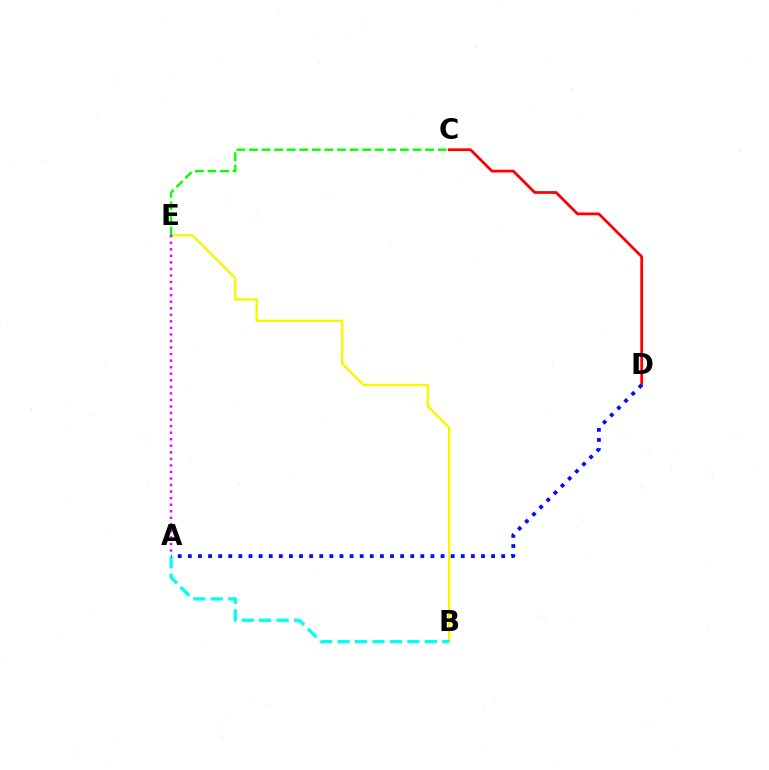{('B', 'E'): [{'color': '#fcf500', 'line_style': 'solid', 'thickness': 1.75}], ('A', 'B'): [{'color': '#00fff6', 'line_style': 'dashed', 'thickness': 2.37}], ('C', 'D'): [{'color': '#ff0000', 'line_style': 'solid', 'thickness': 1.99}], ('C', 'E'): [{'color': '#08ff00', 'line_style': 'dashed', 'thickness': 1.71}], ('A', 'E'): [{'color': '#ee00ff', 'line_style': 'dotted', 'thickness': 1.78}], ('A', 'D'): [{'color': '#0010ff', 'line_style': 'dotted', 'thickness': 2.75}]}